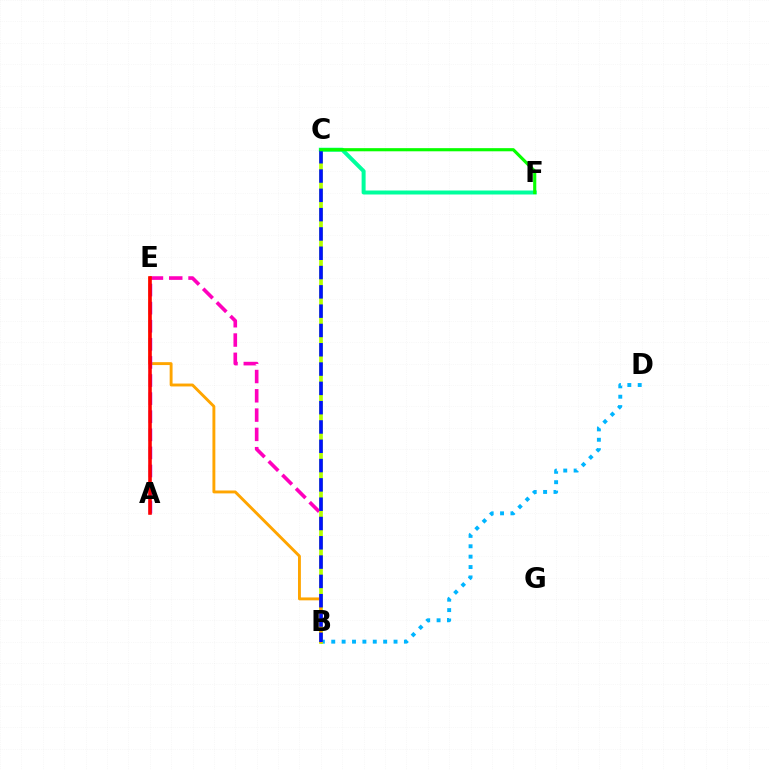{('B', 'E'): [{'color': '#ff00bd', 'line_style': 'dashed', 'thickness': 2.62}, {'color': '#ffa500', 'line_style': 'solid', 'thickness': 2.09}], ('B', 'D'): [{'color': '#00b5ff', 'line_style': 'dotted', 'thickness': 2.82}], ('B', 'C'): [{'color': '#b3ff00', 'line_style': 'solid', 'thickness': 2.68}, {'color': '#0010ff', 'line_style': 'dashed', 'thickness': 2.62}], ('C', 'F'): [{'color': '#00ff9d', 'line_style': 'solid', 'thickness': 2.87}, {'color': '#08ff00', 'line_style': 'solid', 'thickness': 2.26}], ('A', 'E'): [{'color': '#9b00ff', 'line_style': 'dashed', 'thickness': 2.46}, {'color': '#ff0000', 'line_style': 'solid', 'thickness': 2.58}]}